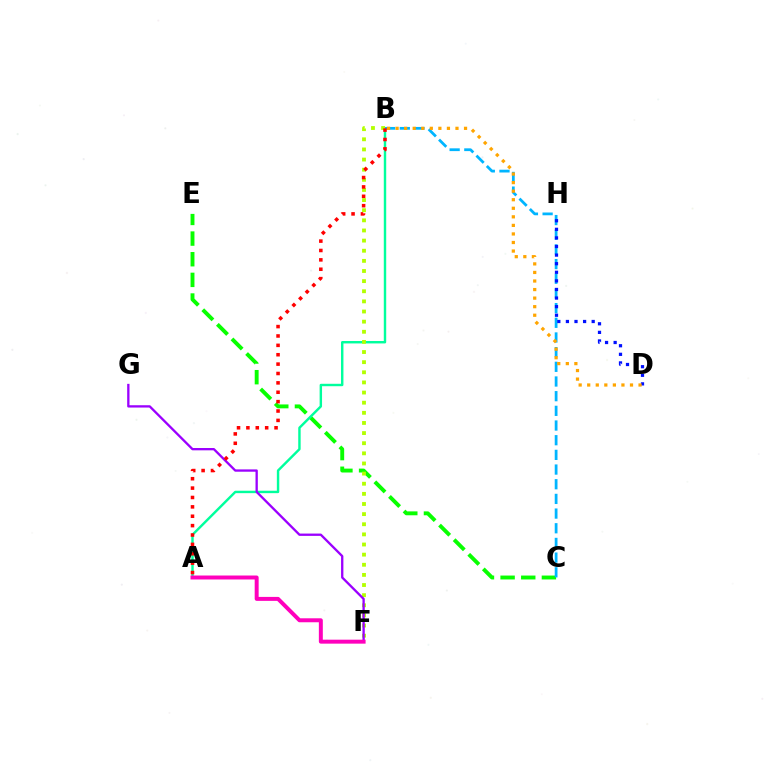{('C', 'E'): [{'color': '#08ff00', 'line_style': 'dashed', 'thickness': 2.81}], ('A', 'B'): [{'color': '#00ff9d', 'line_style': 'solid', 'thickness': 1.75}, {'color': '#ff0000', 'line_style': 'dotted', 'thickness': 2.55}], ('B', 'F'): [{'color': '#b3ff00', 'line_style': 'dotted', 'thickness': 2.75}], ('B', 'C'): [{'color': '#00b5ff', 'line_style': 'dashed', 'thickness': 1.99}], ('D', 'H'): [{'color': '#0010ff', 'line_style': 'dotted', 'thickness': 2.33}], ('F', 'G'): [{'color': '#9b00ff', 'line_style': 'solid', 'thickness': 1.67}], ('B', 'D'): [{'color': '#ffa500', 'line_style': 'dotted', 'thickness': 2.32}], ('A', 'F'): [{'color': '#ff00bd', 'line_style': 'solid', 'thickness': 2.86}]}